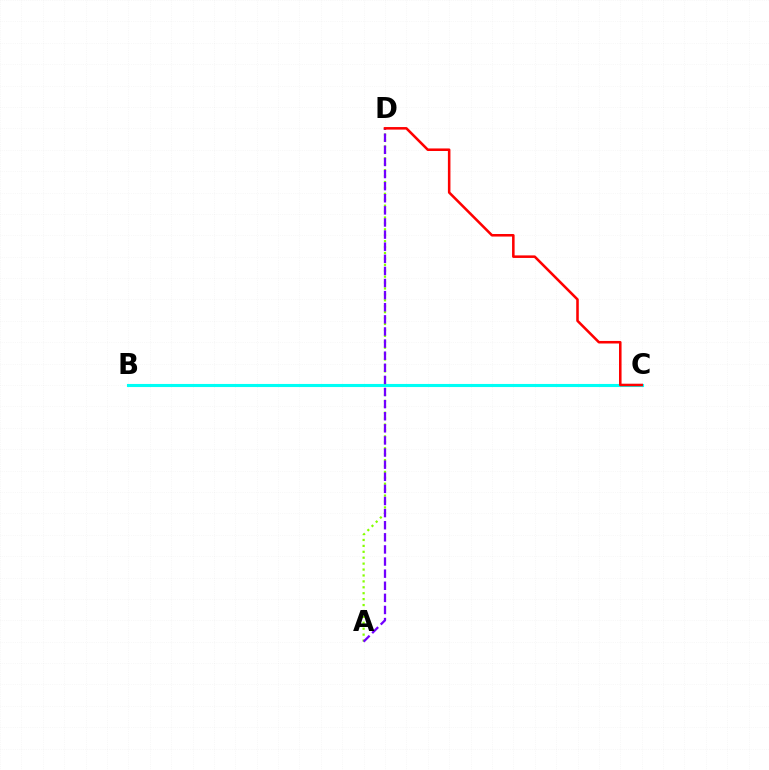{('B', 'C'): [{'color': '#00fff6', 'line_style': 'solid', 'thickness': 2.23}], ('A', 'D'): [{'color': '#84ff00', 'line_style': 'dotted', 'thickness': 1.61}, {'color': '#7200ff', 'line_style': 'dashed', 'thickness': 1.64}], ('C', 'D'): [{'color': '#ff0000', 'line_style': 'solid', 'thickness': 1.84}]}